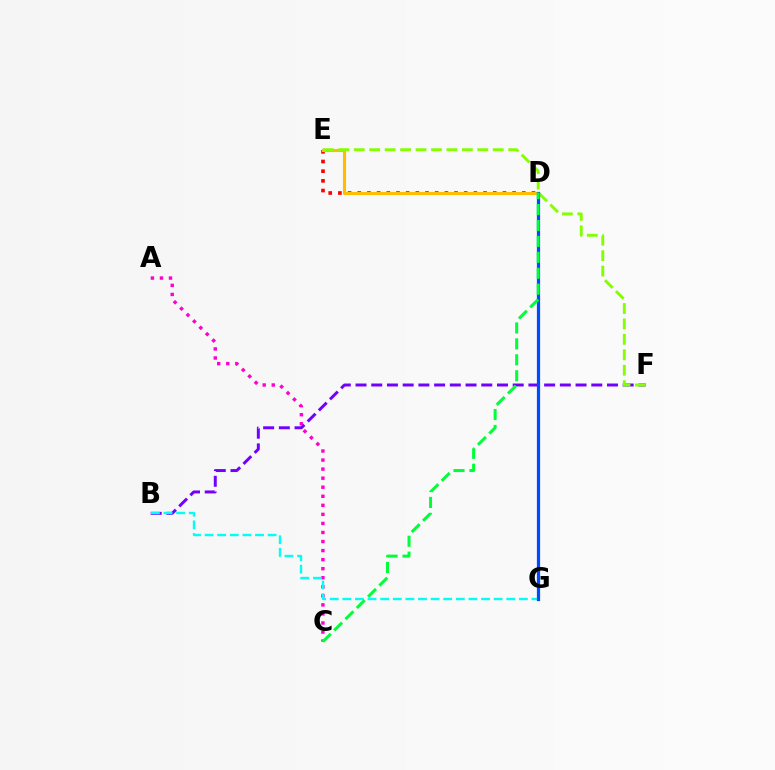{('D', 'E'): [{'color': '#ff0000', 'line_style': 'dotted', 'thickness': 2.63}, {'color': '#ffbd00', 'line_style': 'solid', 'thickness': 2.25}], ('A', 'C'): [{'color': '#ff00cf', 'line_style': 'dotted', 'thickness': 2.46}], ('B', 'F'): [{'color': '#7200ff', 'line_style': 'dashed', 'thickness': 2.14}], ('B', 'G'): [{'color': '#00fff6', 'line_style': 'dashed', 'thickness': 1.71}], ('E', 'F'): [{'color': '#84ff00', 'line_style': 'dashed', 'thickness': 2.1}], ('D', 'G'): [{'color': '#004bff', 'line_style': 'solid', 'thickness': 2.32}], ('C', 'D'): [{'color': '#00ff39', 'line_style': 'dashed', 'thickness': 2.16}]}